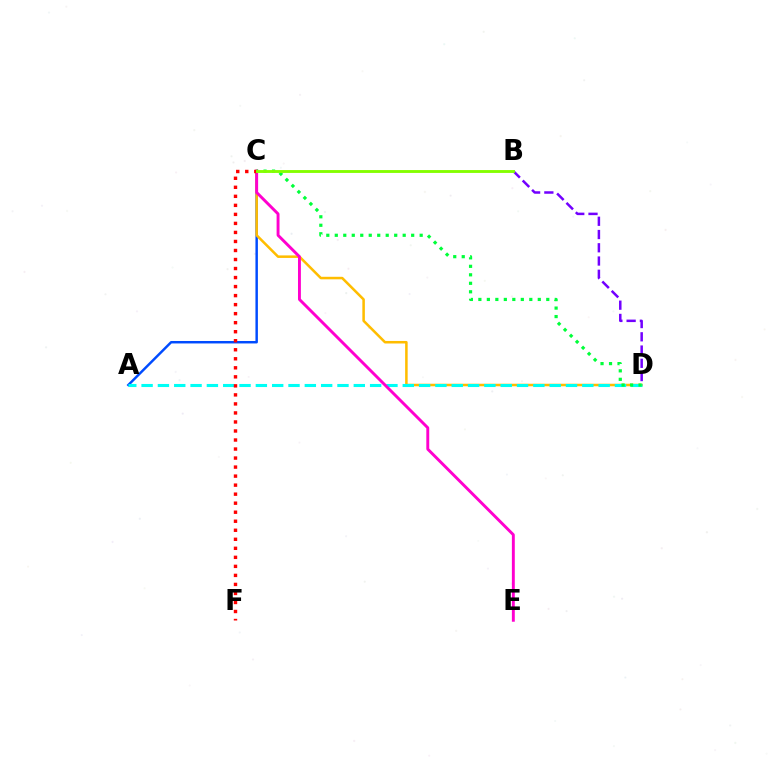{('A', 'C'): [{'color': '#004bff', 'line_style': 'solid', 'thickness': 1.77}], ('C', 'D'): [{'color': '#ffbd00', 'line_style': 'solid', 'thickness': 1.82}, {'color': '#00ff39', 'line_style': 'dotted', 'thickness': 2.31}], ('B', 'D'): [{'color': '#7200ff', 'line_style': 'dashed', 'thickness': 1.8}], ('A', 'D'): [{'color': '#00fff6', 'line_style': 'dashed', 'thickness': 2.22}], ('C', 'E'): [{'color': '#ff00cf', 'line_style': 'solid', 'thickness': 2.09}], ('C', 'F'): [{'color': '#ff0000', 'line_style': 'dotted', 'thickness': 2.45}], ('B', 'C'): [{'color': '#84ff00', 'line_style': 'solid', 'thickness': 2.06}]}